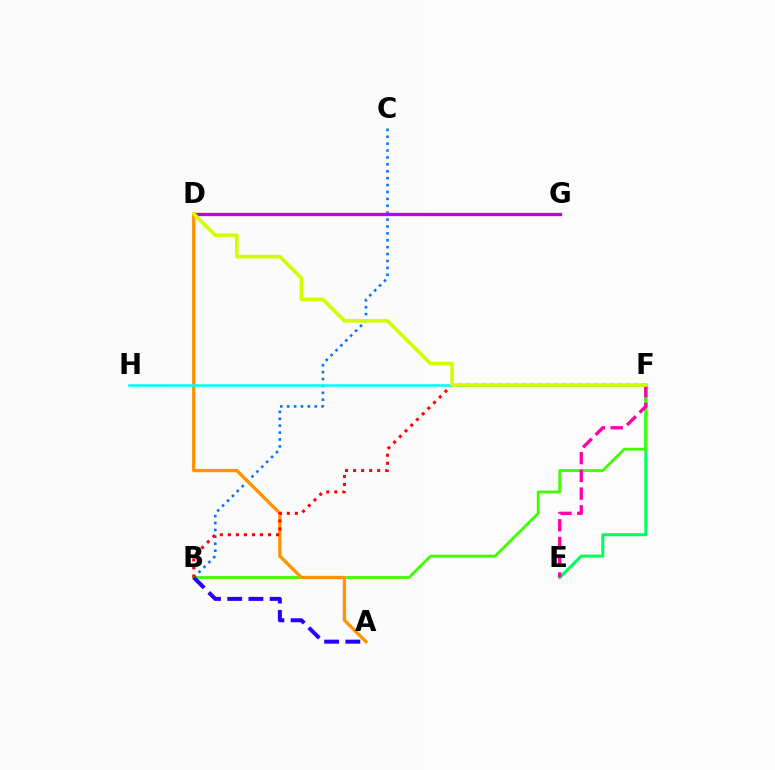{('E', 'F'): [{'color': '#00ff5c', 'line_style': 'solid', 'thickness': 2.19}, {'color': '#ff00ac', 'line_style': 'dashed', 'thickness': 2.41}], ('B', 'F'): [{'color': '#3dff00', 'line_style': 'solid', 'thickness': 2.02}, {'color': '#ff0000', 'line_style': 'dotted', 'thickness': 2.18}], ('A', 'B'): [{'color': '#2500ff', 'line_style': 'dashed', 'thickness': 2.88}], ('B', 'C'): [{'color': '#0074ff', 'line_style': 'dotted', 'thickness': 1.88}], ('A', 'D'): [{'color': '#ff9400', 'line_style': 'solid', 'thickness': 2.4}], ('D', 'G'): [{'color': '#b900ff', 'line_style': 'solid', 'thickness': 2.37}], ('F', 'H'): [{'color': '#00fff6', 'line_style': 'solid', 'thickness': 1.85}], ('D', 'F'): [{'color': '#d1ff00', 'line_style': 'solid', 'thickness': 2.62}]}